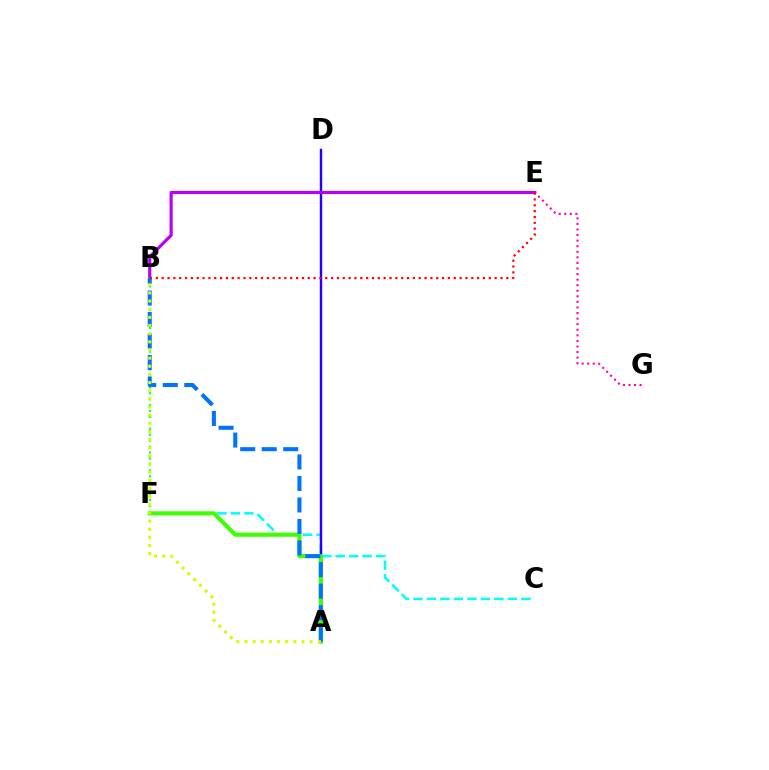{('B', 'E'): [{'color': '#ff9400', 'line_style': 'dashed', 'thickness': 1.53}, {'color': '#b900ff', 'line_style': 'solid', 'thickness': 2.26}, {'color': '#ff0000', 'line_style': 'dotted', 'thickness': 1.59}], ('C', 'F'): [{'color': '#00fff6', 'line_style': 'dashed', 'thickness': 1.83}], ('E', 'G'): [{'color': '#ff00ac', 'line_style': 'dotted', 'thickness': 1.51}], ('A', 'D'): [{'color': '#2500ff', 'line_style': 'solid', 'thickness': 1.76}], ('A', 'F'): [{'color': '#3dff00', 'line_style': 'solid', 'thickness': 2.95}], ('B', 'F'): [{'color': '#00ff5c', 'line_style': 'dotted', 'thickness': 1.61}], ('A', 'B'): [{'color': '#0074ff', 'line_style': 'dashed', 'thickness': 2.92}, {'color': '#d1ff00', 'line_style': 'dotted', 'thickness': 2.21}]}